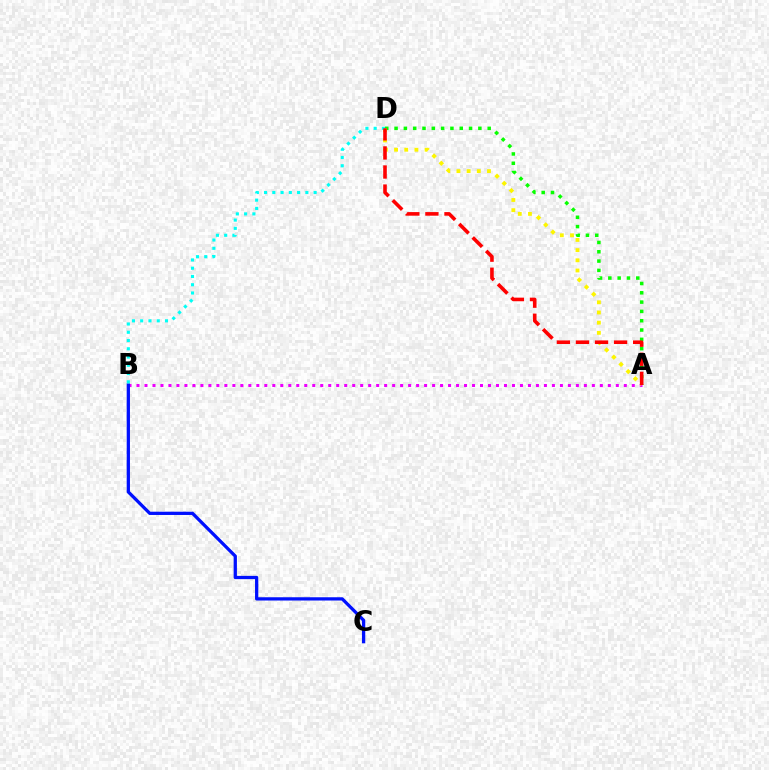{('A', 'B'): [{'color': '#ee00ff', 'line_style': 'dotted', 'thickness': 2.17}], ('A', 'D'): [{'color': '#08ff00', 'line_style': 'dotted', 'thickness': 2.53}, {'color': '#fcf500', 'line_style': 'dotted', 'thickness': 2.76}, {'color': '#ff0000', 'line_style': 'dashed', 'thickness': 2.59}], ('B', 'C'): [{'color': '#0010ff', 'line_style': 'solid', 'thickness': 2.35}], ('B', 'D'): [{'color': '#00fff6', 'line_style': 'dotted', 'thickness': 2.25}]}